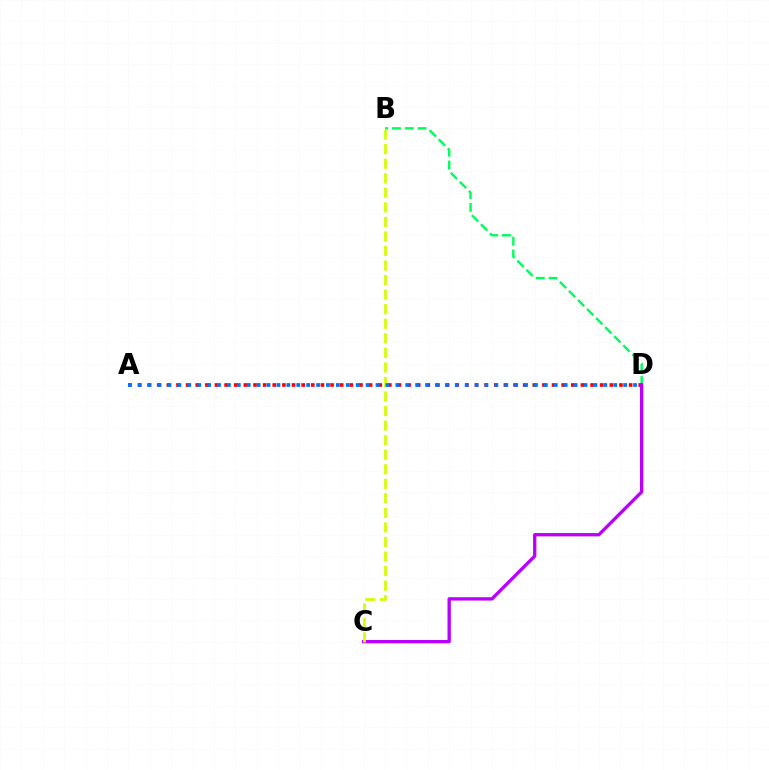{('B', 'D'): [{'color': '#00ff5c', 'line_style': 'dashed', 'thickness': 1.74}], ('A', 'D'): [{'color': '#ff0000', 'line_style': 'dotted', 'thickness': 2.62}, {'color': '#0074ff', 'line_style': 'dotted', 'thickness': 2.69}], ('C', 'D'): [{'color': '#b900ff', 'line_style': 'solid', 'thickness': 2.39}], ('B', 'C'): [{'color': '#d1ff00', 'line_style': 'dashed', 'thickness': 1.98}]}